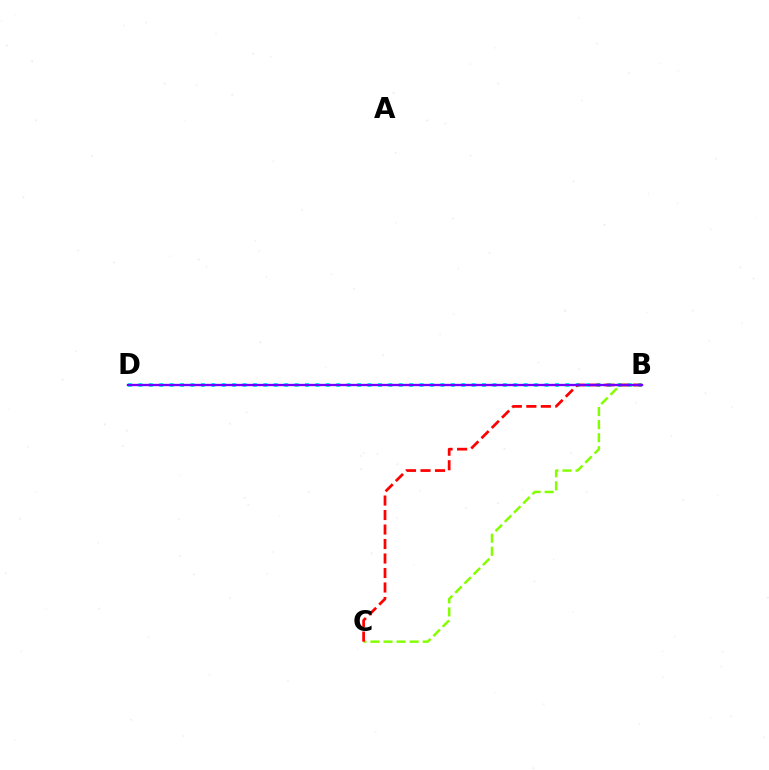{('B', 'C'): [{'color': '#84ff00', 'line_style': 'dashed', 'thickness': 1.77}, {'color': '#ff0000', 'line_style': 'dashed', 'thickness': 1.97}], ('B', 'D'): [{'color': '#00fff6', 'line_style': 'dotted', 'thickness': 2.83}, {'color': '#7200ff', 'line_style': 'solid', 'thickness': 1.68}]}